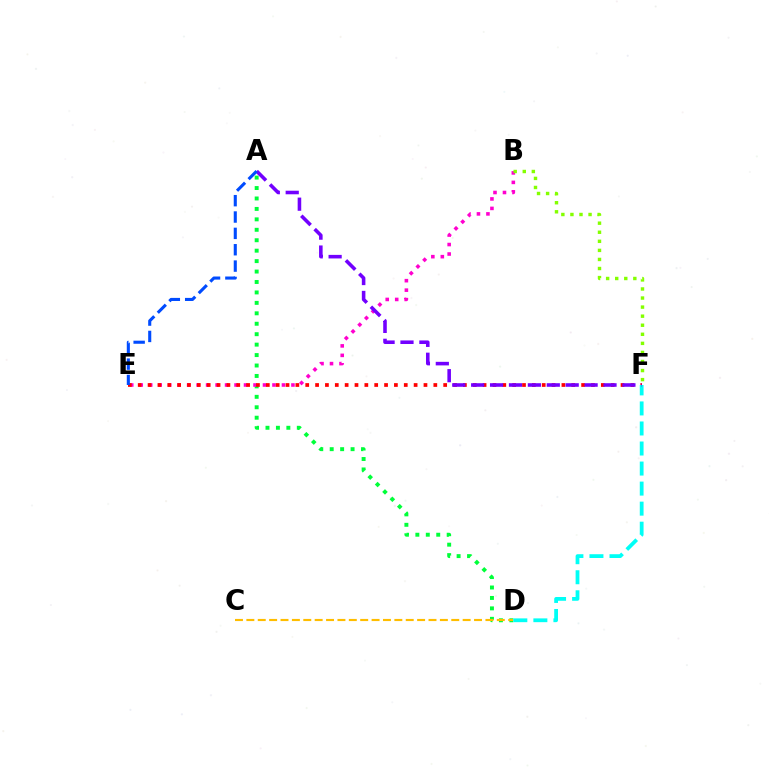{('A', 'D'): [{'color': '#00ff39', 'line_style': 'dotted', 'thickness': 2.84}], ('B', 'E'): [{'color': '#ff00cf', 'line_style': 'dotted', 'thickness': 2.58}], ('E', 'F'): [{'color': '#ff0000', 'line_style': 'dotted', 'thickness': 2.68}], ('B', 'F'): [{'color': '#84ff00', 'line_style': 'dotted', 'thickness': 2.46}], ('C', 'D'): [{'color': '#ffbd00', 'line_style': 'dashed', 'thickness': 1.55}], ('D', 'F'): [{'color': '#00fff6', 'line_style': 'dashed', 'thickness': 2.72}], ('A', 'F'): [{'color': '#7200ff', 'line_style': 'dashed', 'thickness': 2.57}], ('A', 'E'): [{'color': '#004bff', 'line_style': 'dashed', 'thickness': 2.22}]}